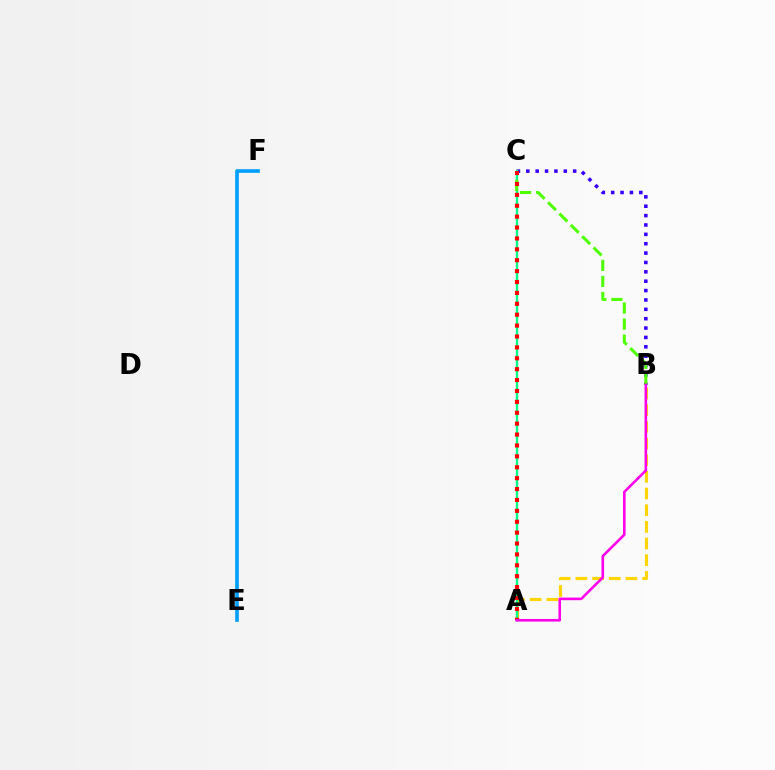{('E', 'F'): [{'color': '#009eff', 'line_style': 'solid', 'thickness': 2.63}], ('A', 'B'): [{'color': '#ffd500', 'line_style': 'dashed', 'thickness': 2.27}, {'color': '#ff00ed', 'line_style': 'solid', 'thickness': 1.87}], ('B', 'C'): [{'color': '#3700ff', 'line_style': 'dotted', 'thickness': 2.55}, {'color': '#4fff00', 'line_style': 'dashed', 'thickness': 2.18}], ('A', 'C'): [{'color': '#00ff86', 'line_style': 'solid', 'thickness': 1.7}, {'color': '#ff0000', 'line_style': 'dotted', 'thickness': 2.96}]}